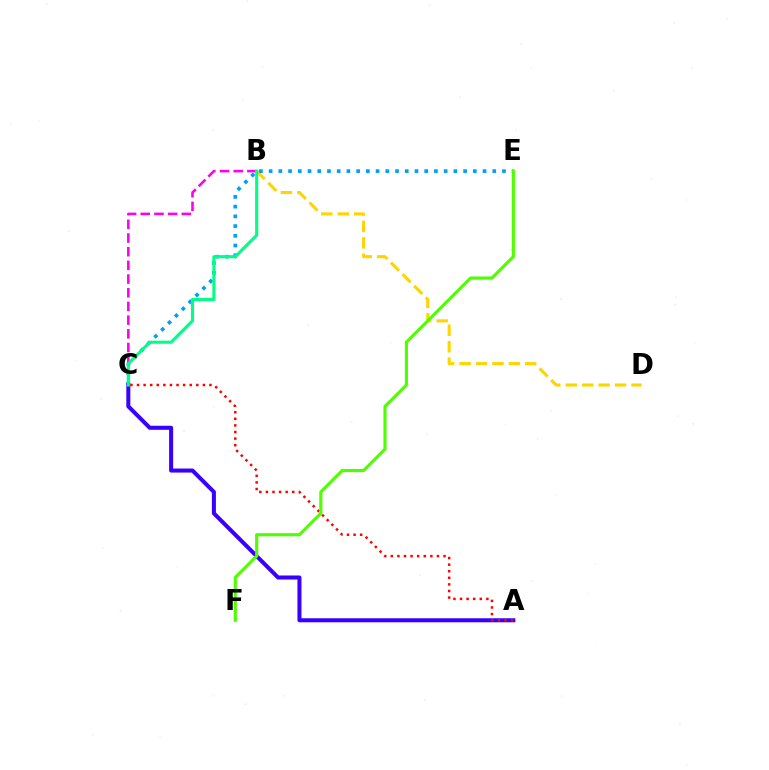{('B', 'D'): [{'color': '#ffd500', 'line_style': 'dashed', 'thickness': 2.23}], ('C', 'E'): [{'color': '#009eff', 'line_style': 'dotted', 'thickness': 2.64}], ('A', 'C'): [{'color': '#3700ff', 'line_style': 'solid', 'thickness': 2.9}, {'color': '#ff0000', 'line_style': 'dotted', 'thickness': 1.79}], ('B', 'C'): [{'color': '#ff00ed', 'line_style': 'dashed', 'thickness': 1.86}, {'color': '#00ff86', 'line_style': 'solid', 'thickness': 2.21}], ('E', 'F'): [{'color': '#4fff00', 'line_style': 'solid', 'thickness': 2.26}]}